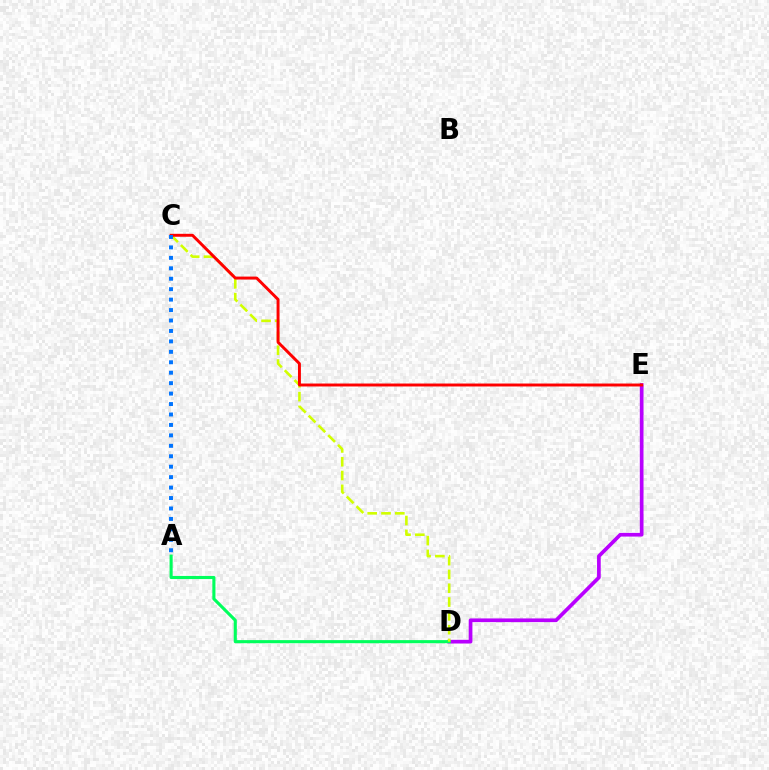{('D', 'E'): [{'color': '#b900ff', 'line_style': 'solid', 'thickness': 2.66}], ('A', 'D'): [{'color': '#00ff5c', 'line_style': 'solid', 'thickness': 2.23}], ('C', 'D'): [{'color': '#d1ff00', 'line_style': 'dashed', 'thickness': 1.88}], ('C', 'E'): [{'color': '#ff0000', 'line_style': 'solid', 'thickness': 2.12}], ('A', 'C'): [{'color': '#0074ff', 'line_style': 'dotted', 'thickness': 2.84}]}